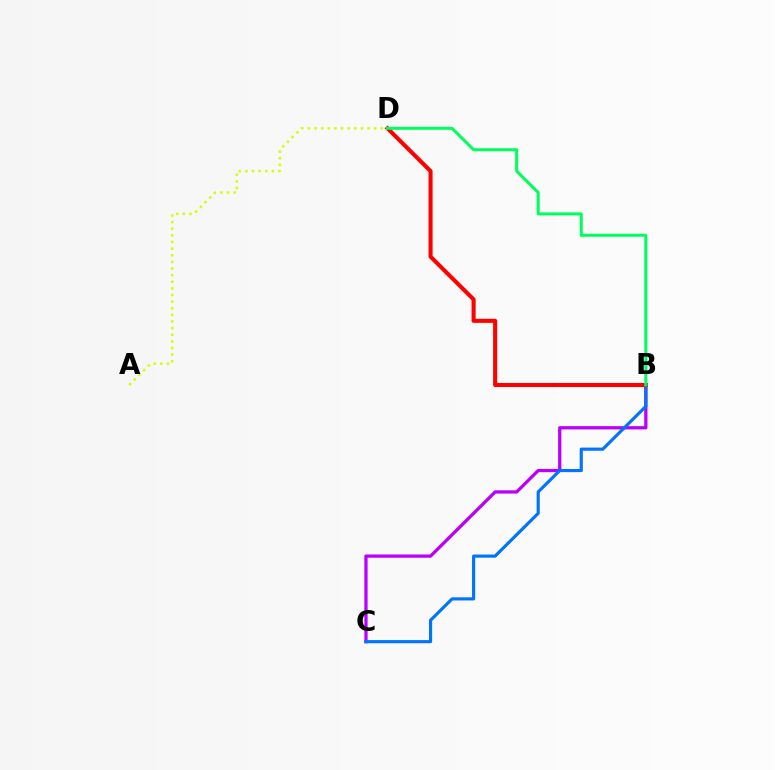{('B', 'C'): [{'color': '#b900ff', 'line_style': 'solid', 'thickness': 2.35}, {'color': '#0074ff', 'line_style': 'solid', 'thickness': 2.26}], ('B', 'D'): [{'color': '#ff0000', 'line_style': 'solid', 'thickness': 2.93}, {'color': '#00ff5c', 'line_style': 'solid', 'thickness': 2.17}], ('A', 'D'): [{'color': '#d1ff00', 'line_style': 'dotted', 'thickness': 1.8}]}